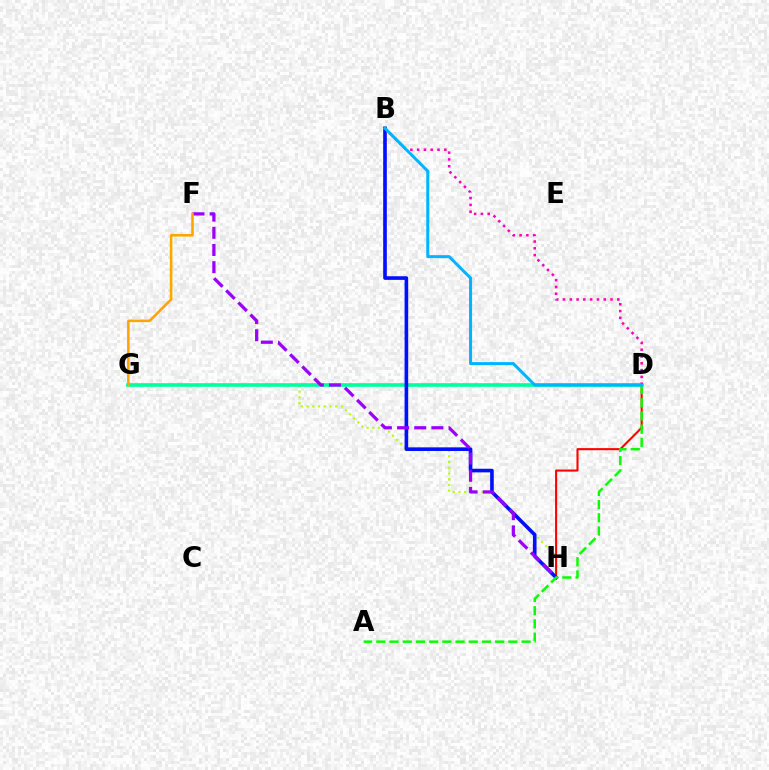{('G', 'H'): [{'color': '#b3ff00', 'line_style': 'dotted', 'thickness': 1.56}], ('D', 'H'): [{'color': '#ff0000', 'line_style': 'solid', 'thickness': 1.51}], ('D', 'G'): [{'color': '#00ff9d', 'line_style': 'solid', 'thickness': 2.61}], ('B', 'H'): [{'color': '#0010ff', 'line_style': 'solid', 'thickness': 2.62}], ('B', 'D'): [{'color': '#ff00bd', 'line_style': 'dotted', 'thickness': 1.84}, {'color': '#00b5ff', 'line_style': 'solid', 'thickness': 2.19}], ('F', 'H'): [{'color': '#9b00ff', 'line_style': 'dashed', 'thickness': 2.33}], ('A', 'D'): [{'color': '#08ff00', 'line_style': 'dashed', 'thickness': 1.79}], ('F', 'G'): [{'color': '#ffa500', 'line_style': 'solid', 'thickness': 1.86}]}